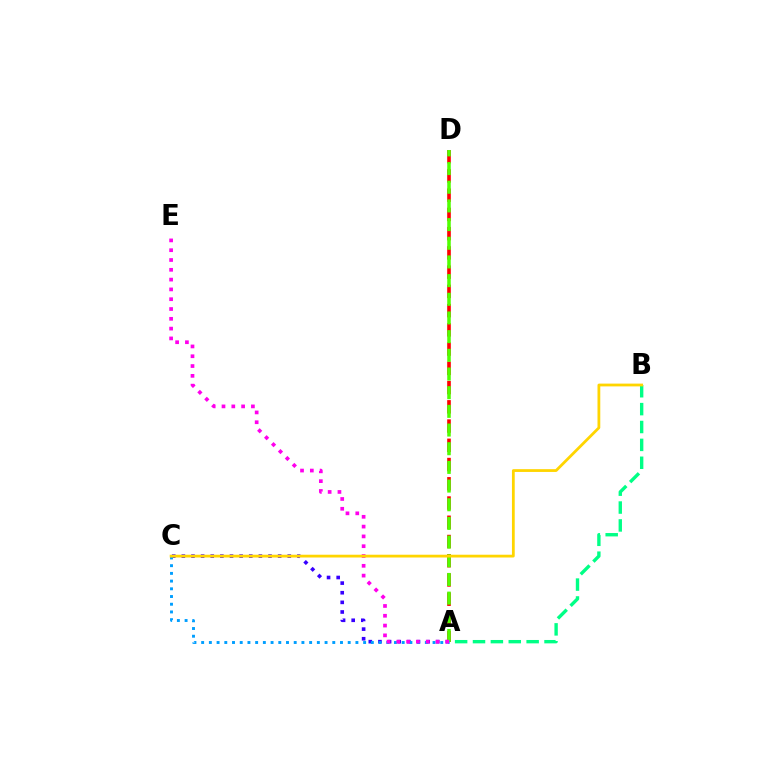{('A', 'D'): [{'color': '#ff0000', 'line_style': 'dashed', 'thickness': 2.61}, {'color': '#4fff00', 'line_style': 'dashed', 'thickness': 2.54}], ('A', 'C'): [{'color': '#3700ff', 'line_style': 'dotted', 'thickness': 2.62}, {'color': '#009eff', 'line_style': 'dotted', 'thickness': 2.1}], ('A', 'B'): [{'color': '#00ff86', 'line_style': 'dashed', 'thickness': 2.43}], ('A', 'E'): [{'color': '#ff00ed', 'line_style': 'dotted', 'thickness': 2.66}], ('B', 'C'): [{'color': '#ffd500', 'line_style': 'solid', 'thickness': 2.0}]}